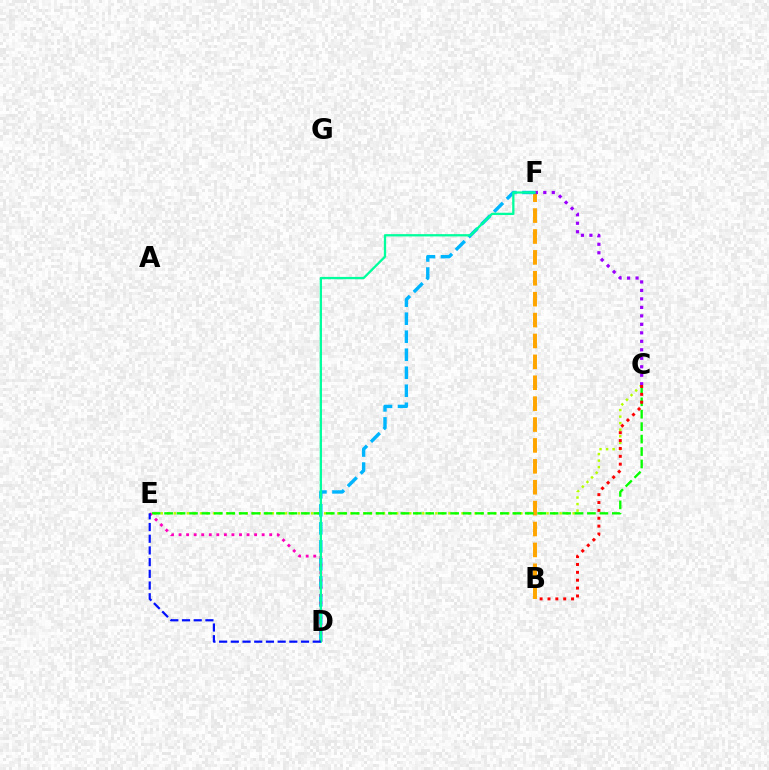{('C', 'E'): [{'color': '#b3ff00', 'line_style': 'dotted', 'thickness': 1.78}, {'color': '#08ff00', 'line_style': 'dashed', 'thickness': 1.69}], ('B', 'F'): [{'color': '#ffa500', 'line_style': 'dashed', 'thickness': 2.84}], ('D', 'F'): [{'color': '#00b5ff', 'line_style': 'dashed', 'thickness': 2.45}, {'color': '#00ff9d', 'line_style': 'solid', 'thickness': 1.65}], ('C', 'F'): [{'color': '#9b00ff', 'line_style': 'dotted', 'thickness': 2.31}], ('B', 'C'): [{'color': '#ff0000', 'line_style': 'dotted', 'thickness': 2.14}], ('D', 'E'): [{'color': '#ff00bd', 'line_style': 'dotted', 'thickness': 2.05}, {'color': '#0010ff', 'line_style': 'dashed', 'thickness': 1.59}]}